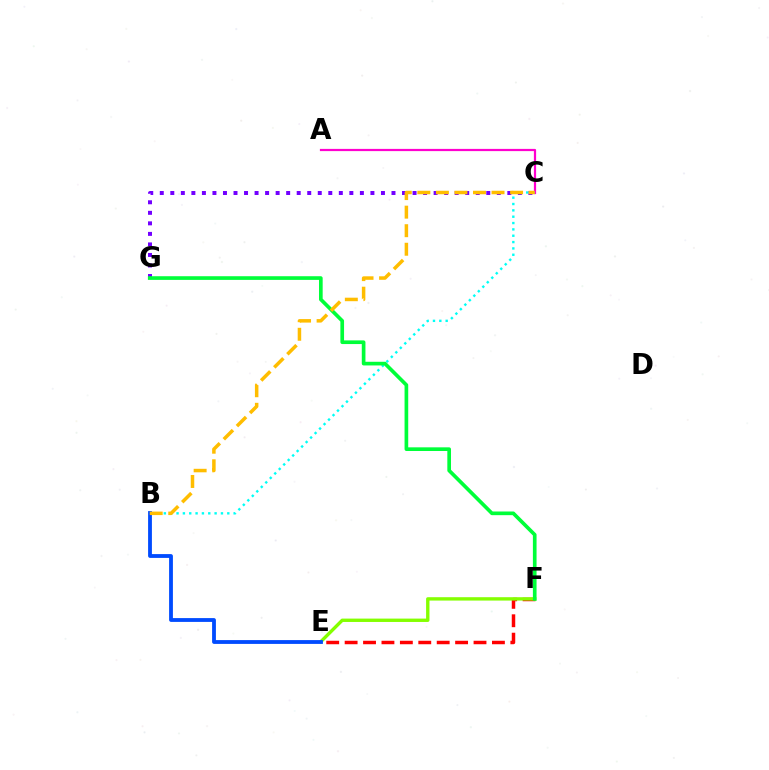{('C', 'G'): [{'color': '#7200ff', 'line_style': 'dotted', 'thickness': 2.86}], ('E', 'F'): [{'color': '#ff0000', 'line_style': 'dashed', 'thickness': 2.5}, {'color': '#84ff00', 'line_style': 'solid', 'thickness': 2.43}], ('A', 'C'): [{'color': '#ff00cf', 'line_style': 'solid', 'thickness': 1.6}], ('B', 'E'): [{'color': '#004bff', 'line_style': 'solid', 'thickness': 2.75}], ('B', 'C'): [{'color': '#00fff6', 'line_style': 'dotted', 'thickness': 1.72}, {'color': '#ffbd00', 'line_style': 'dashed', 'thickness': 2.52}], ('F', 'G'): [{'color': '#00ff39', 'line_style': 'solid', 'thickness': 2.64}]}